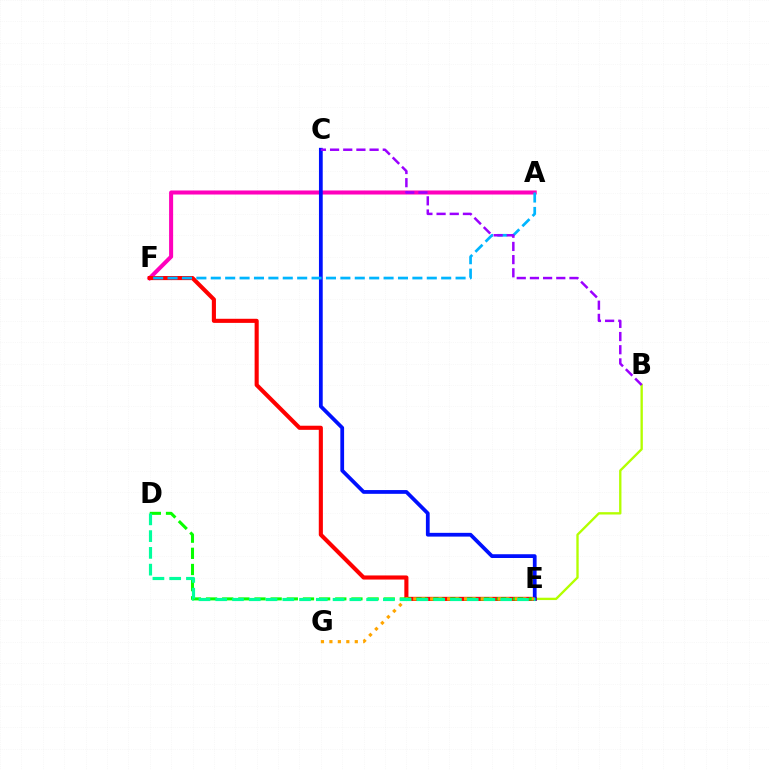{('A', 'F'): [{'color': '#ff00bd', 'line_style': 'solid', 'thickness': 2.91}, {'color': '#00b5ff', 'line_style': 'dashed', 'thickness': 1.96}], ('B', 'E'): [{'color': '#b3ff00', 'line_style': 'solid', 'thickness': 1.69}], ('E', 'F'): [{'color': '#ff0000', 'line_style': 'solid', 'thickness': 2.96}], ('D', 'E'): [{'color': '#08ff00', 'line_style': 'dashed', 'thickness': 2.19}, {'color': '#00ff9d', 'line_style': 'dashed', 'thickness': 2.28}], ('C', 'E'): [{'color': '#0010ff', 'line_style': 'solid', 'thickness': 2.71}], ('E', 'G'): [{'color': '#ffa500', 'line_style': 'dotted', 'thickness': 2.3}], ('B', 'C'): [{'color': '#9b00ff', 'line_style': 'dashed', 'thickness': 1.79}]}